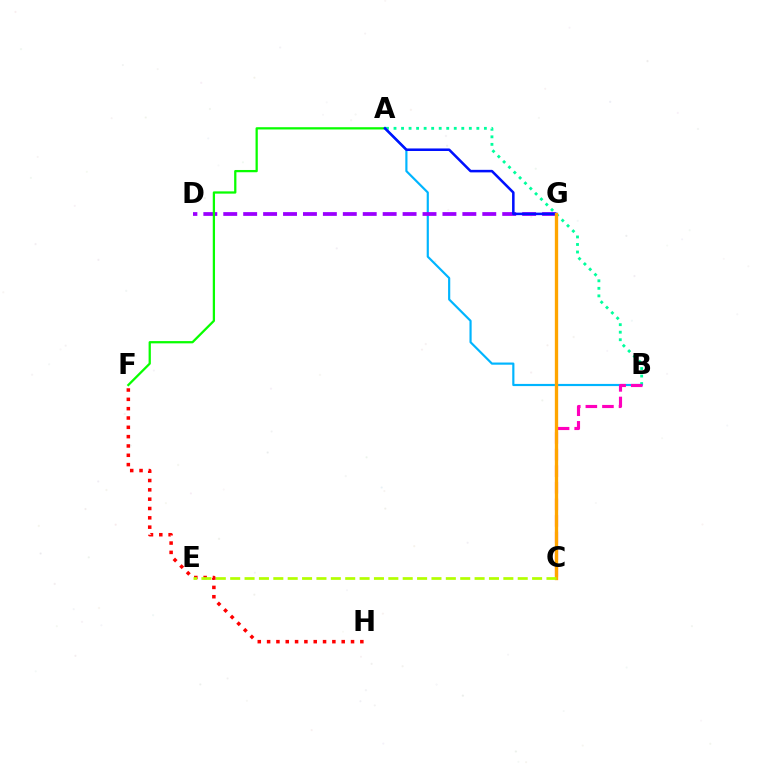{('A', 'B'): [{'color': '#00ff9d', 'line_style': 'dotted', 'thickness': 2.05}, {'color': '#00b5ff', 'line_style': 'solid', 'thickness': 1.56}], ('B', 'C'): [{'color': '#ff00bd', 'line_style': 'dashed', 'thickness': 2.25}], ('D', 'G'): [{'color': '#9b00ff', 'line_style': 'dashed', 'thickness': 2.71}], ('A', 'F'): [{'color': '#08ff00', 'line_style': 'solid', 'thickness': 1.63}], ('A', 'G'): [{'color': '#0010ff', 'line_style': 'solid', 'thickness': 1.83}], ('F', 'H'): [{'color': '#ff0000', 'line_style': 'dotted', 'thickness': 2.53}], ('C', 'G'): [{'color': '#ffa500', 'line_style': 'solid', 'thickness': 2.39}], ('C', 'E'): [{'color': '#b3ff00', 'line_style': 'dashed', 'thickness': 1.95}]}